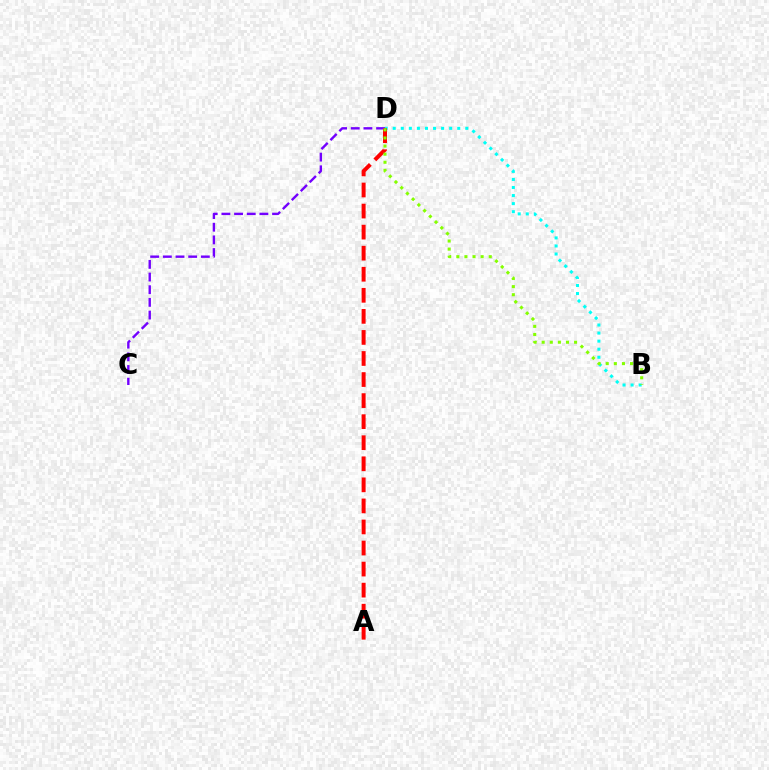{('C', 'D'): [{'color': '#7200ff', 'line_style': 'dashed', 'thickness': 1.72}], ('B', 'D'): [{'color': '#00fff6', 'line_style': 'dotted', 'thickness': 2.19}, {'color': '#84ff00', 'line_style': 'dotted', 'thickness': 2.2}], ('A', 'D'): [{'color': '#ff0000', 'line_style': 'dashed', 'thickness': 2.86}]}